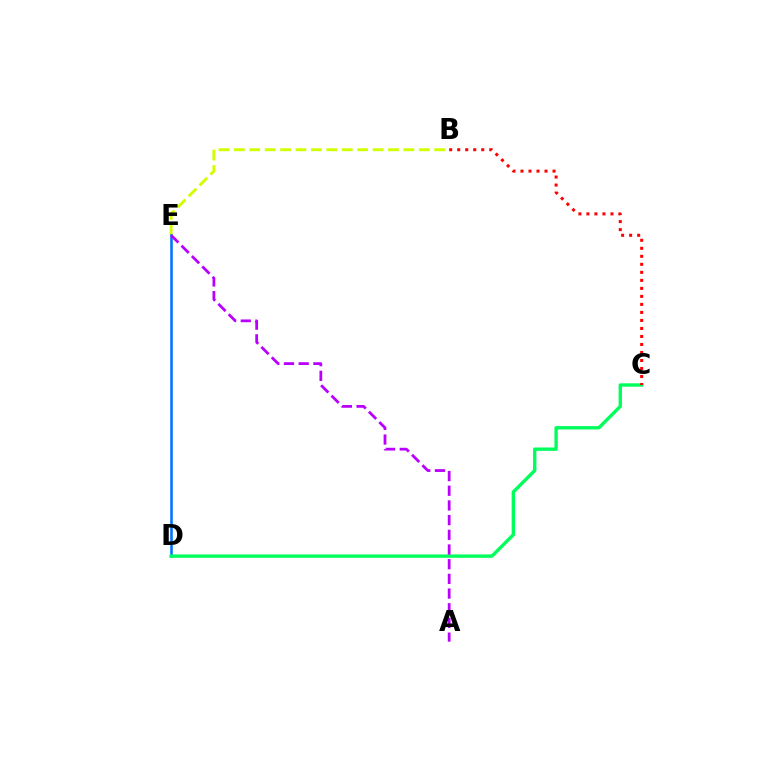{('B', 'E'): [{'color': '#d1ff00', 'line_style': 'dashed', 'thickness': 2.09}], ('D', 'E'): [{'color': '#0074ff', 'line_style': 'solid', 'thickness': 1.84}], ('C', 'D'): [{'color': '#00ff5c', 'line_style': 'solid', 'thickness': 2.43}], ('A', 'E'): [{'color': '#b900ff', 'line_style': 'dashed', 'thickness': 2.0}], ('B', 'C'): [{'color': '#ff0000', 'line_style': 'dotted', 'thickness': 2.18}]}